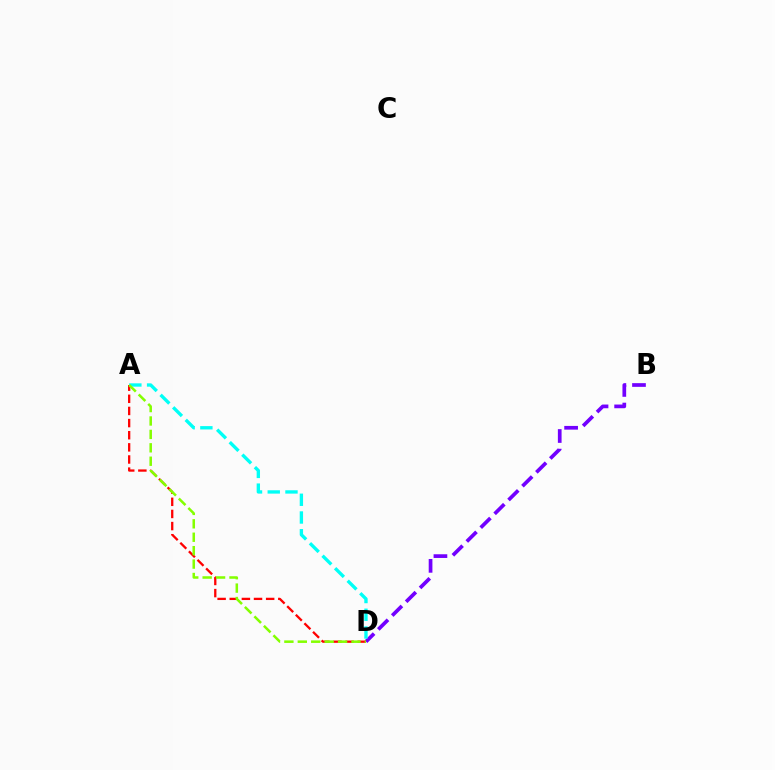{('B', 'D'): [{'color': '#7200ff', 'line_style': 'dashed', 'thickness': 2.66}], ('A', 'D'): [{'color': '#ff0000', 'line_style': 'dashed', 'thickness': 1.65}, {'color': '#00fff6', 'line_style': 'dashed', 'thickness': 2.41}, {'color': '#84ff00', 'line_style': 'dashed', 'thickness': 1.82}]}